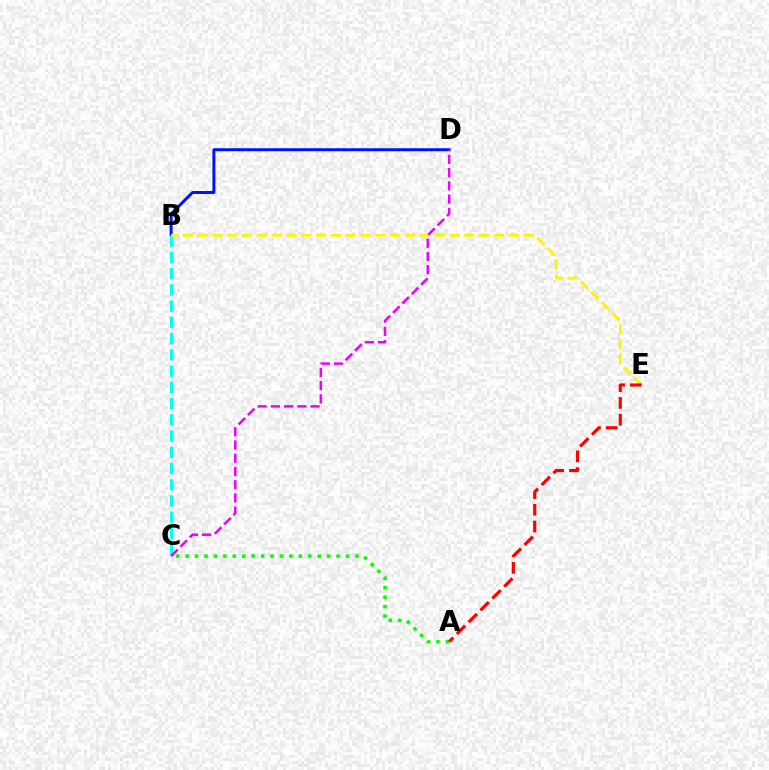{('B', 'D'): [{'color': '#0010ff', 'line_style': 'solid', 'thickness': 2.13}], ('B', 'C'): [{'color': '#00fff6', 'line_style': 'dashed', 'thickness': 2.21}], ('A', 'C'): [{'color': '#08ff00', 'line_style': 'dotted', 'thickness': 2.56}], ('B', 'E'): [{'color': '#fcf500', 'line_style': 'dashed', 'thickness': 2.01}], ('C', 'D'): [{'color': '#ee00ff', 'line_style': 'dashed', 'thickness': 1.8}], ('A', 'E'): [{'color': '#ff0000', 'line_style': 'dashed', 'thickness': 2.27}]}